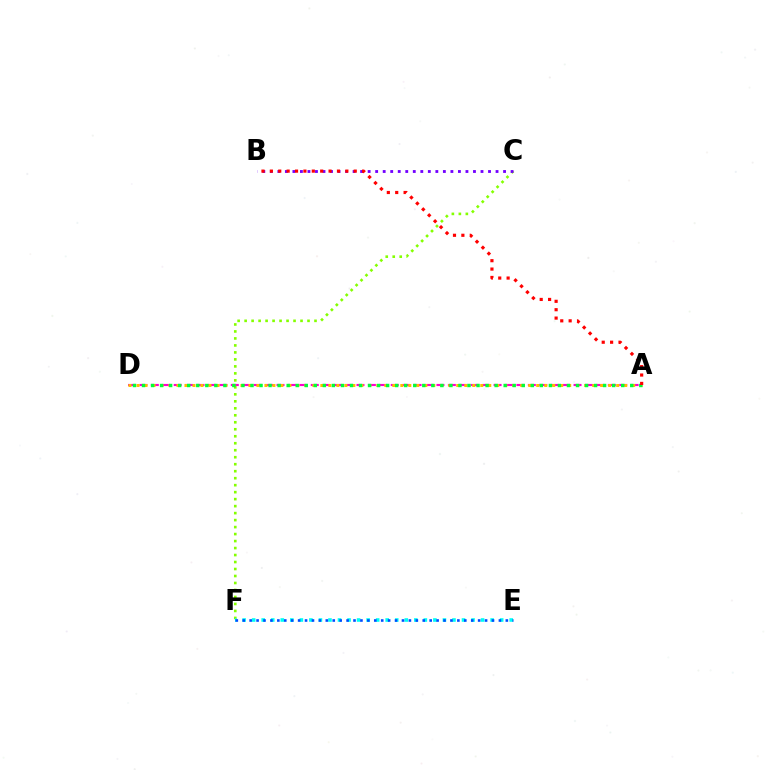{('C', 'F'): [{'color': '#84ff00', 'line_style': 'dotted', 'thickness': 1.9}], ('B', 'C'): [{'color': '#7200ff', 'line_style': 'dotted', 'thickness': 2.04}], ('E', 'F'): [{'color': '#00fff6', 'line_style': 'dotted', 'thickness': 2.59}, {'color': '#004bff', 'line_style': 'dotted', 'thickness': 1.88}], ('A', 'D'): [{'color': '#ff00cf', 'line_style': 'dashed', 'thickness': 1.55}, {'color': '#ffbd00', 'line_style': 'dotted', 'thickness': 2.17}, {'color': '#00ff39', 'line_style': 'dotted', 'thickness': 2.46}], ('A', 'B'): [{'color': '#ff0000', 'line_style': 'dotted', 'thickness': 2.28}]}